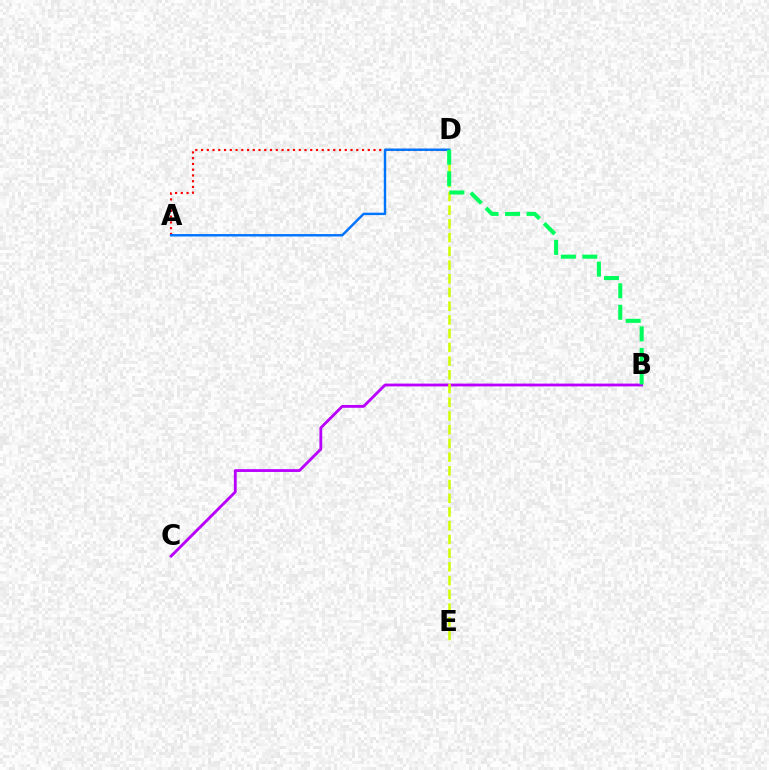{('A', 'D'): [{'color': '#ff0000', 'line_style': 'dotted', 'thickness': 1.56}, {'color': '#0074ff', 'line_style': 'solid', 'thickness': 1.74}], ('B', 'C'): [{'color': '#b900ff', 'line_style': 'solid', 'thickness': 2.03}], ('D', 'E'): [{'color': '#d1ff00', 'line_style': 'dashed', 'thickness': 1.86}], ('B', 'D'): [{'color': '#00ff5c', 'line_style': 'dashed', 'thickness': 2.92}]}